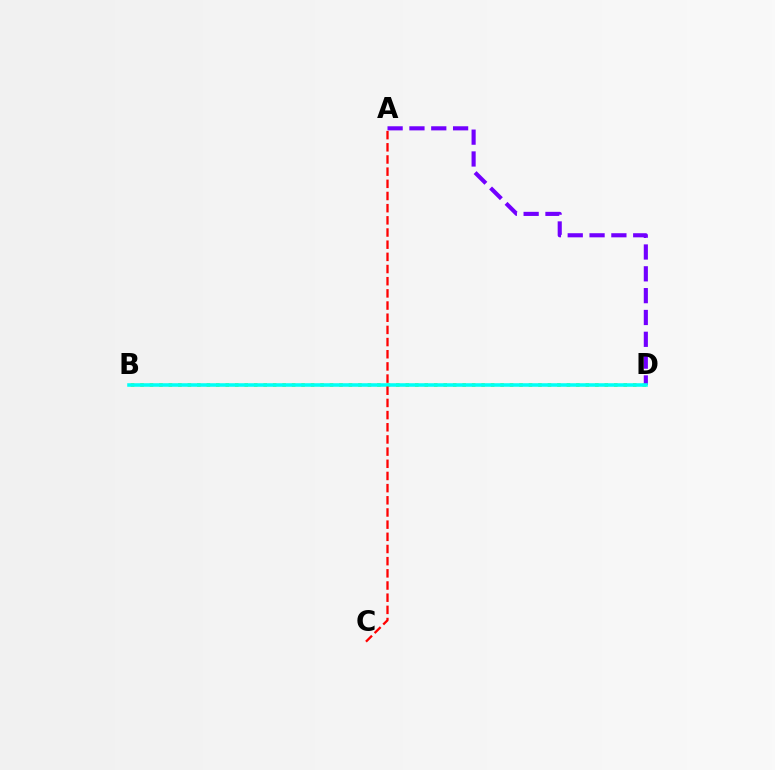{('B', 'D'): [{'color': '#84ff00', 'line_style': 'dotted', 'thickness': 2.57}, {'color': '#00fff6', 'line_style': 'solid', 'thickness': 2.56}], ('A', 'D'): [{'color': '#7200ff', 'line_style': 'dashed', 'thickness': 2.97}], ('A', 'C'): [{'color': '#ff0000', 'line_style': 'dashed', 'thickness': 1.65}]}